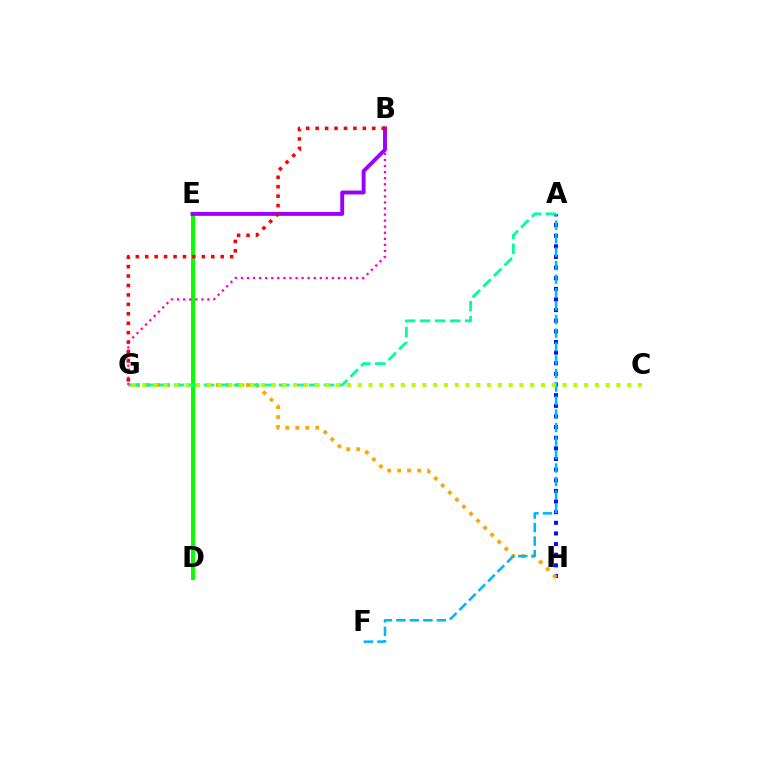{('A', 'H'): [{'color': '#0010ff', 'line_style': 'dotted', 'thickness': 2.89}], ('G', 'H'): [{'color': '#ffa500', 'line_style': 'dotted', 'thickness': 2.71}], ('D', 'E'): [{'color': '#08ff00', 'line_style': 'solid', 'thickness': 2.88}], ('A', 'G'): [{'color': '#00ff9d', 'line_style': 'dashed', 'thickness': 2.04}], ('B', 'G'): [{'color': '#ff00bd', 'line_style': 'dotted', 'thickness': 1.65}, {'color': '#ff0000', 'line_style': 'dotted', 'thickness': 2.56}], ('B', 'E'): [{'color': '#9b00ff', 'line_style': 'solid', 'thickness': 2.81}], ('A', 'F'): [{'color': '#00b5ff', 'line_style': 'dashed', 'thickness': 1.83}], ('C', 'G'): [{'color': '#b3ff00', 'line_style': 'dotted', 'thickness': 2.93}]}